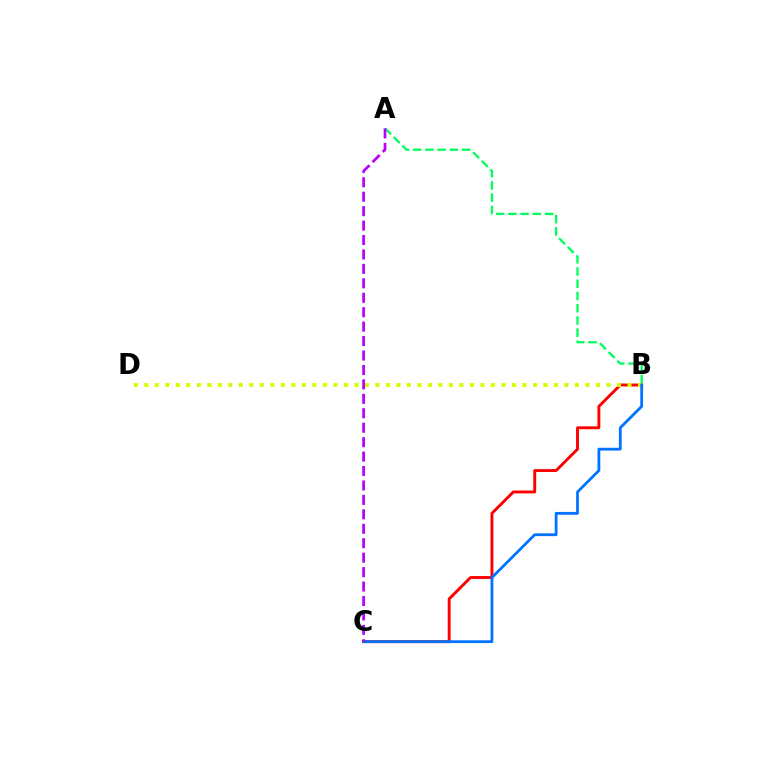{('B', 'C'): [{'color': '#ff0000', 'line_style': 'solid', 'thickness': 2.09}, {'color': '#0074ff', 'line_style': 'solid', 'thickness': 2.01}], ('B', 'D'): [{'color': '#d1ff00', 'line_style': 'dotted', 'thickness': 2.85}], ('A', 'B'): [{'color': '#00ff5c', 'line_style': 'dashed', 'thickness': 1.66}], ('A', 'C'): [{'color': '#b900ff', 'line_style': 'dashed', 'thickness': 1.96}]}